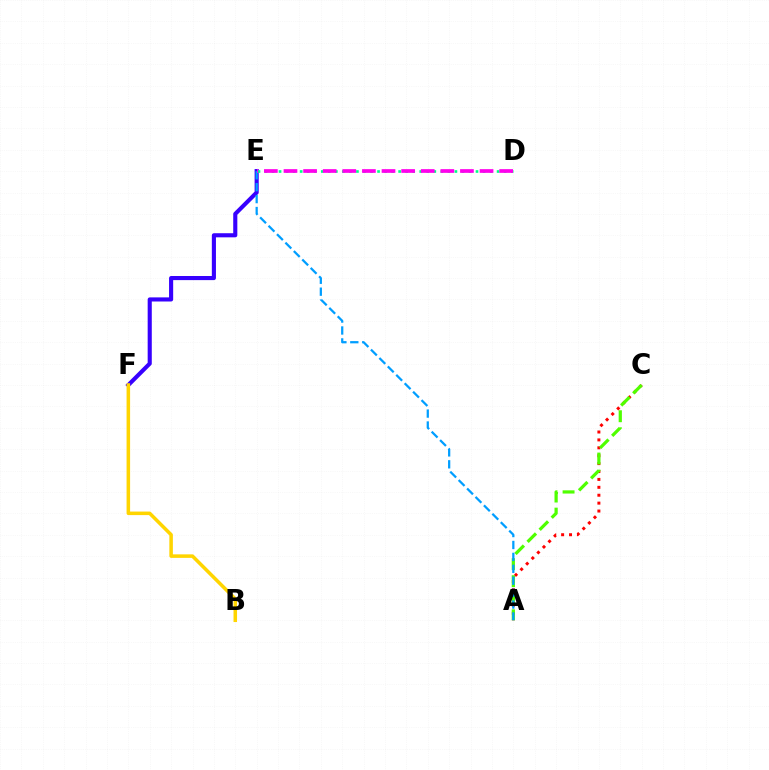{('A', 'C'): [{'color': '#ff0000', 'line_style': 'dotted', 'thickness': 2.15}, {'color': '#4fff00', 'line_style': 'dashed', 'thickness': 2.32}], ('E', 'F'): [{'color': '#3700ff', 'line_style': 'solid', 'thickness': 2.96}], ('B', 'F'): [{'color': '#ffd500', 'line_style': 'solid', 'thickness': 2.54}], ('D', 'E'): [{'color': '#00ff86', 'line_style': 'dotted', 'thickness': 1.91}, {'color': '#ff00ed', 'line_style': 'dashed', 'thickness': 2.66}], ('A', 'E'): [{'color': '#009eff', 'line_style': 'dashed', 'thickness': 1.62}]}